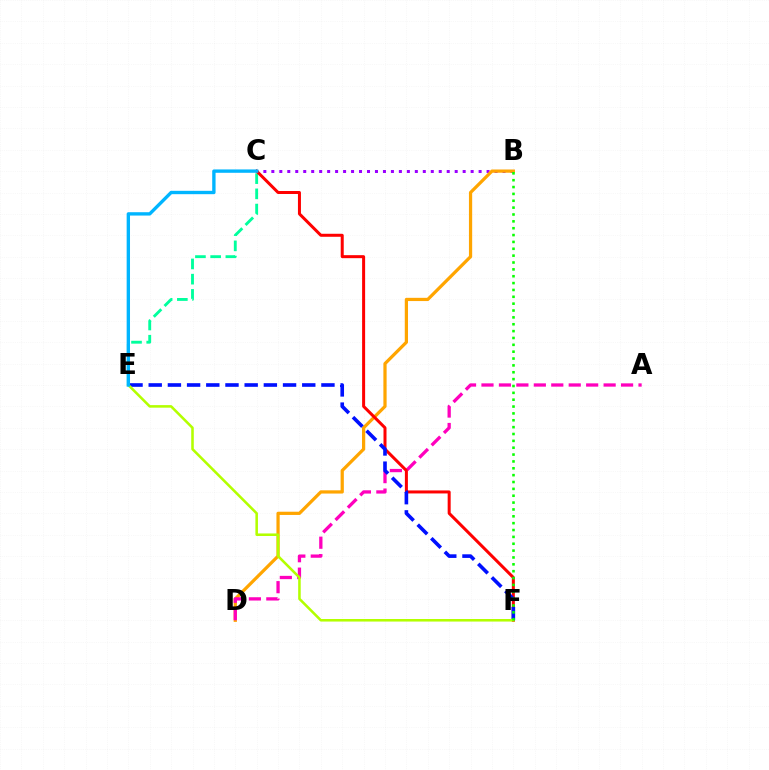{('B', 'C'): [{'color': '#9b00ff', 'line_style': 'dotted', 'thickness': 2.17}], ('B', 'D'): [{'color': '#ffa500', 'line_style': 'solid', 'thickness': 2.33}], ('A', 'D'): [{'color': '#ff00bd', 'line_style': 'dashed', 'thickness': 2.37}], ('C', 'E'): [{'color': '#00ff9d', 'line_style': 'dashed', 'thickness': 2.07}, {'color': '#00b5ff', 'line_style': 'solid', 'thickness': 2.42}], ('C', 'F'): [{'color': '#ff0000', 'line_style': 'solid', 'thickness': 2.17}], ('E', 'F'): [{'color': '#0010ff', 'line_style': 'dashed', 'thickness': 2.61}, {'color': '#b3ff00', 'line_style': 'solid', 'thickness': 1.84}], ('B', 'F'): [{'color': '#08ff00', 'line_style': 'dotted', 'thickness': 1.86}]}